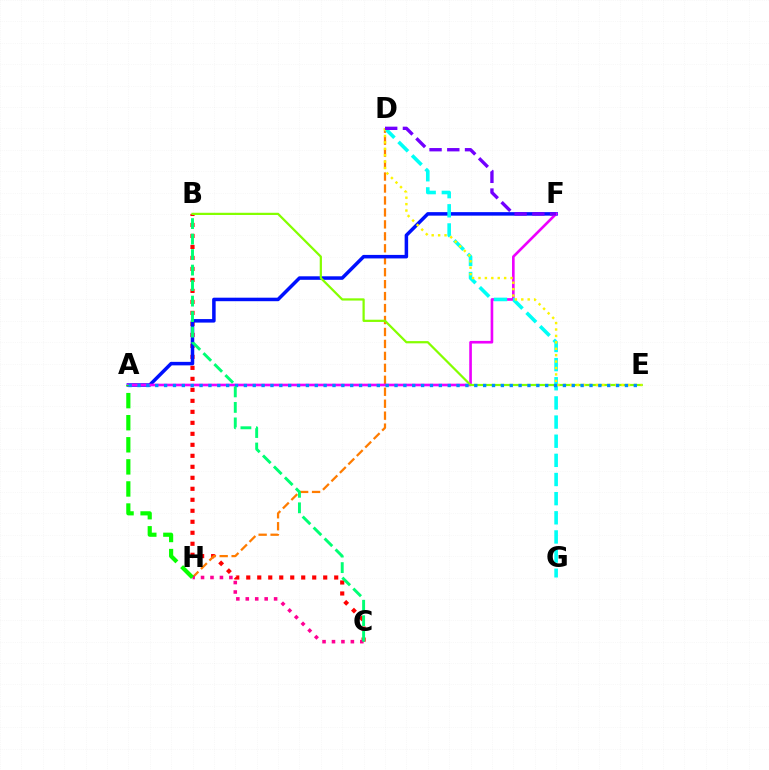{('B', 'C'): [{'color': '#ff0000', 'line_style': 'dotted', 'thickness': 2.99}, {'color': '#00ff74', 'line_style': 'dashed', 'thickness': 2.11}], ('D', 'H'): [{'color': '#ff7c00', 'line_style': 'dashed', 'thickness': 1.62}], ('A', 'F'): [{'color': '#0010ff', 'line_style': 'solid', 'thickness': 2.53}, {'color': '#ee00ff', 'line_style': 'solid', 'thickness': 1.9}], ('B', 'E'): [{'color': '#84ff00', 'line_style': 'solid', 'thickness': 1.6}], ('D', 'G'): [{'color': '#00fff6', 'line_style': 'dashed', 'thickness': 2.6}], ('C', 'H'): [{'color': '#ff0094', 'line_style': 'dotted', 'thickness': 2.57}], ('A', 'H'): [{'color': '#08ff00', 'line_style': 'dashed', 'thickness': 3.0}], ('D', 'E'): [{'color': '#fcf500', 'line_style': 'dotted', 'thickness': 1.74}], ('A', 'E'): [{'color': '#008cff', 'line_style': 'dotted', 'thickness': 2.41}], ('D', 'F'): [{'color': '#7200ff', 'line_style': 'dashed', 'thickness': 2.41}]}